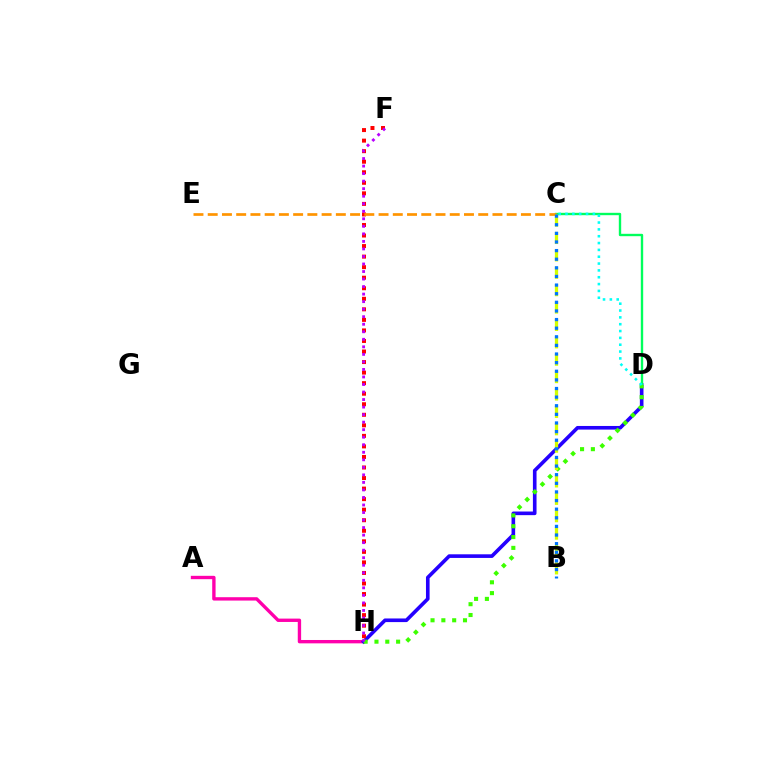{('A', 'H'): [{'color': '#ff00ac', 'line_style': 'solid', 'thickness': 2.42}], ('D', 'H'): [{'color': '#2500ff', 'line_style': 'solid', 'thickness': 2.61}, {'color': '#3dff00', 'line_style': 'dotted', 'thickness': 2.94}], ('C', 'D'): [{'color': '#00ff5c', 'line_style': 'solid', 'thickness': 1.71}, {'color': '#00fff6', 'line_style': 'dotted', 'thickness': 1.86}], ('F', 'H'): [{'color': '#ff0000', 'line_style': 'dotted', 'thickness': 2.86}, {'color': '#b900ff', 'line_style': 'dotted', 'thickness': 2.05}], ('C', 'E'): [{'color': '#ff9400', 'line_style': 'dashed', 'thickness': 1.93}], ('B', 'C'): [{'color': '#d1ff00', 'line_style': 'dashed', 'thickness': 2.36}, {'color': '#0074ff', 'line_style': 'dotted', 'thickness': 2.34}]}